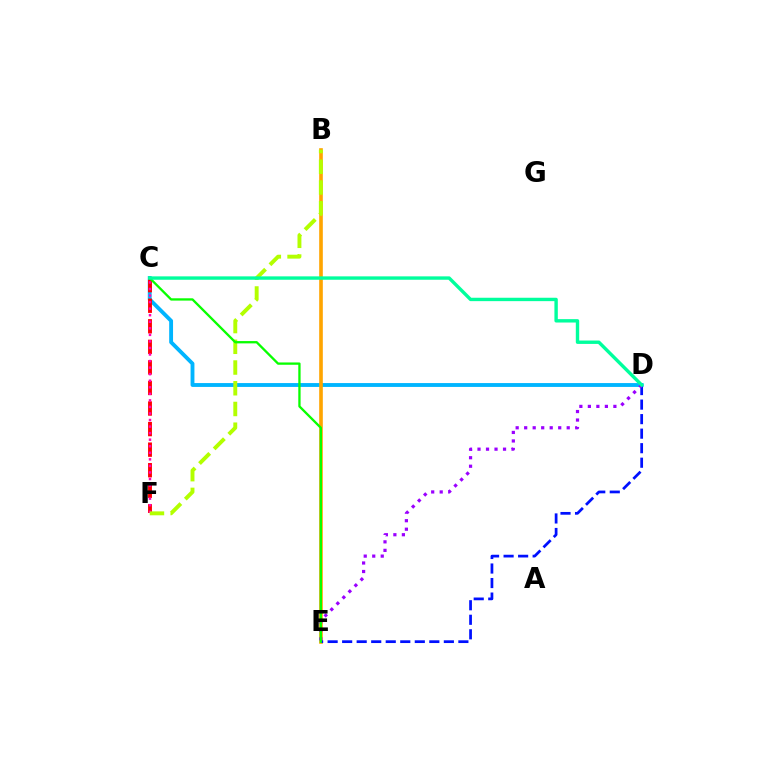{('C', 'D'): [{'color': '#00b5ff', 'line_style': 'solid', 'thickness': 2.78}, {'color': '#00ff9d', 'line_style': 'solid', 'thickness': 2.44}], ('B', 'E'): [{'color': '#ffa500', 'line_style': 'solid', 'thickness': 2.61}], ('C', 'F'): [{'color': '#ff0000', 'line_style': 'dashed', 'thickness': 2.79}, {'color': '#ff00bd', 'line_style': 'dotted', 'thickness': 1.78}], ('D', 'E'): [{'color': '#0010ff', 'line_style': 'dashed', 'thickness': 1.97}, {'color': '#9b00ff', 'line_style': 'dotted', 'thickness': 2.31}], ('B', 'F'): [{'color': '#b3ff00', 'line_style': 'dashed', 'thickness': 2.82}], ('C', 'E'): [{'color': '#08ff00', 'line_style': 'solid', 'thickness': 1.66}]}